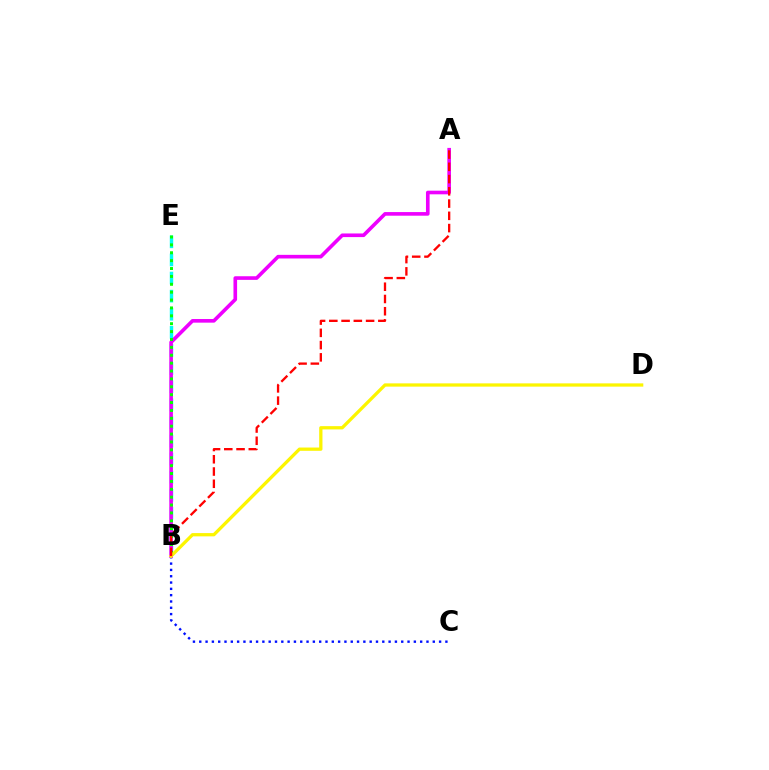{('B', 'C'): [{'color': '#0010ff', 'line_style': 'dotted', 'thickness': 1.71}], ('B', 'E'): [{'color': '#00fff6', 'line_style': 'dashed', 'thickness': 2.46}, {'color': '#08ff00', 'line_style': 'dotted', 'thickness': 2.14}], ('A', 'B'): [{'color': '#ee00ff', 'line_style': 'solid', 'thickness': 2.61}, {'color': '#ff0000', 'line_style': 'dashed', 'thickness': 1.66}], ('B', 'D'): [{'color': '#fcf500', 'line_style': 'solid', 'thickness': 2.35}]}